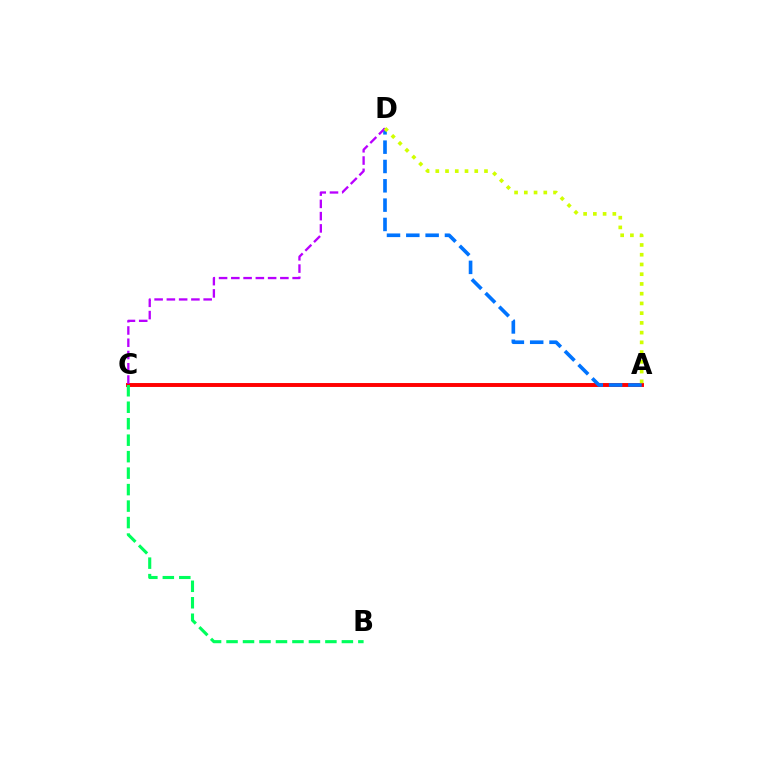{('A', 'C'): [{'color': '#ff0000', 'line_style': 'solid', 'thickness': 2.83}], ('A', 'D'): [{'color': '#0074ff', 'line_style': 'dashed', 'thickness': 2.63}, {'color': '#d1ff00', 'line_style': 'dotted', 'thickness': 2.65}], ('B', 'C'): [{'color': '#00ff5c', 'line_style': 'dashed', 'thickness': 2.24}], ('C', 'D'): [{'color': '#b900ff', 'line_style': 'dashed', 'thickness': 1.67}]}